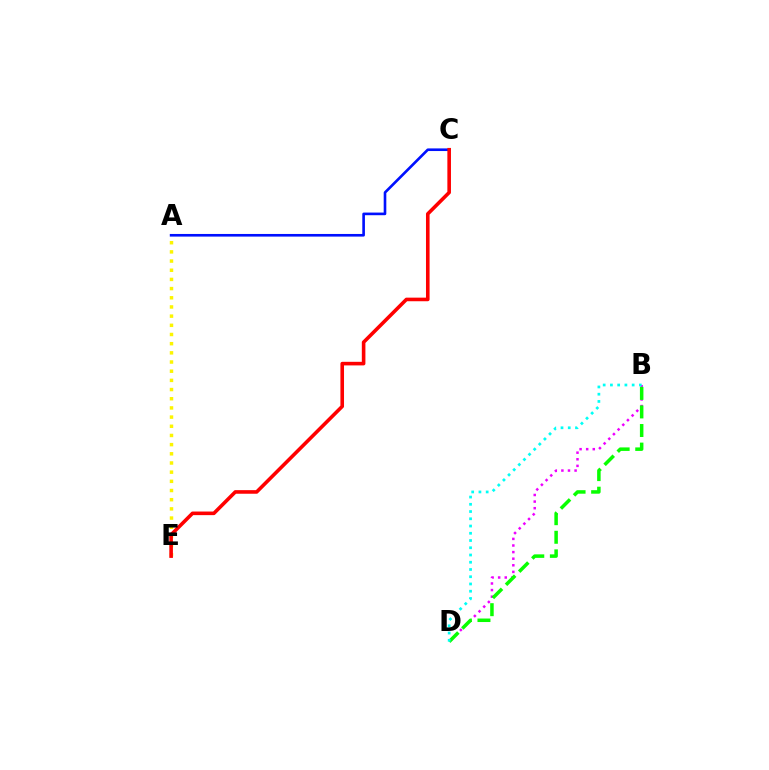{('B', 'D'): [{'color': '#ee00ff', 'line_style': 'dotted', 'thickness': 1.79}, {'color': '#08ff00', 'line_style': 'dashed', 'thickness': 2.52}, {'color': '#00fff6', 'line_style': 'dotted', 'thickness': 1.97}], ('A', 'E'): [{'color': '#fcf500', 'line_style': 'dotted', 'thickness': 2.49}], ('A', 'C'): [{'color': '#0010ff', 'line_style': 'solid', 'thickness': 1.9}], ('C', 'E'): [{'color': '#ff0000', 'line_style': 'solid', 'thickness': 2.59}]}